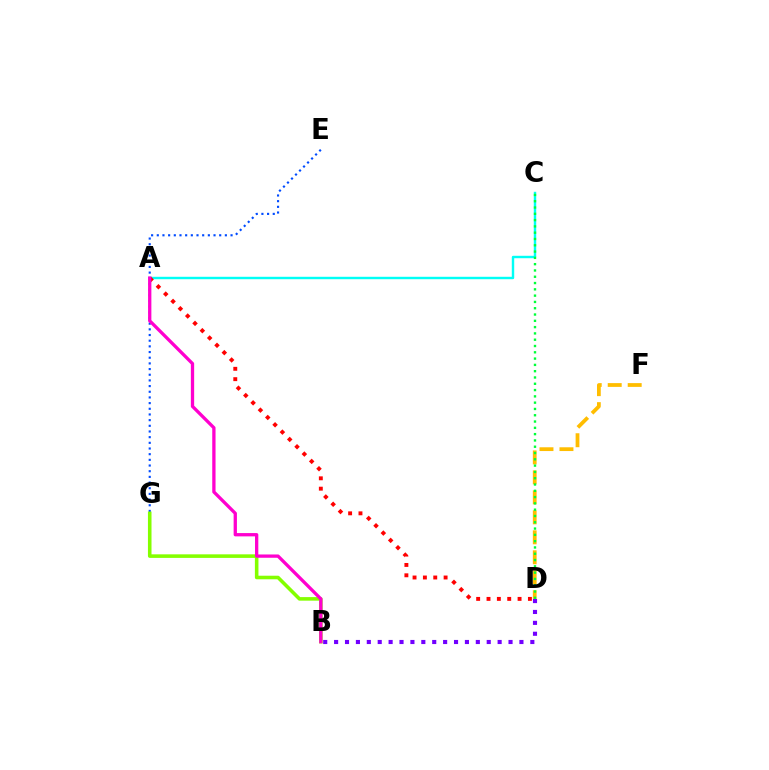{('D', 'F'): [{'color': '#ffbd00', 'line_style': 'dashed', 'thickness': 2.71}], ('E', 'G'): [{'color': '#004bff', 'line_style': 'dotted', 'thickness': 1.54}], ('B', 'D'): [{'color': '#7200ff', 'line_style': 'dotted', 'thickness': 2.96}], ('B', 'G'): [{'color': '#84ff00', 'line_style': 'solid', 'thickness': 2.57}], ('A', 'C'): [{'color': '#00fff6', 'line_style': 'solid', 'thickness': 1.74}], ('C', 'D'): [{'color': '#00ff39', 'line_style': 'dotted', 'thickness': 1.71}], ('A', 'D'): [{'color': '#ff0000', 'line_style': 'dotted', 'thickness': 2.81}], ('A', 'B'): [{'color': '#ff00cf', 'line_style': 'solid', 'thickness': 2.37}]}